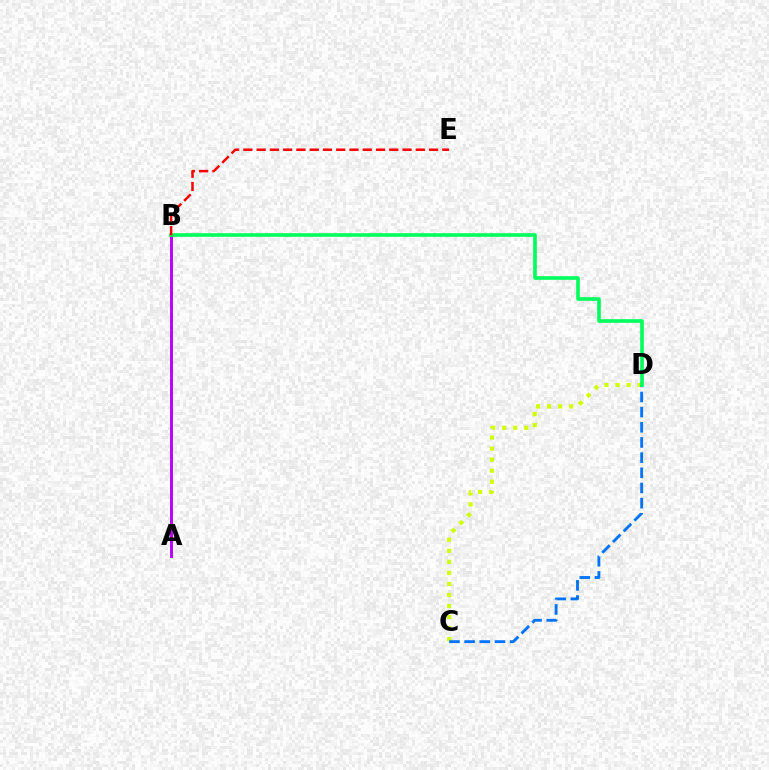{('A', 'B'): [{'color': '#b900ff', 'line_style': 'solid', 'thickness': 2.1}], ('C', 'D'): [{'color': '#d1ff00', 'line_style': 'dotted', 'thickness': 3.0}, {'color': '#0074ff', 'line_style': 'dashed', 'thickness': 2.06}], ('B', 'D'): [{'color': '#00ff5c', 'line_style': 'solid', 'thickness': 2.6}], ('B', 'E'): [{'color': '#ff0000', 'line_style': 'dashed', 'thickness': 1.8}]}